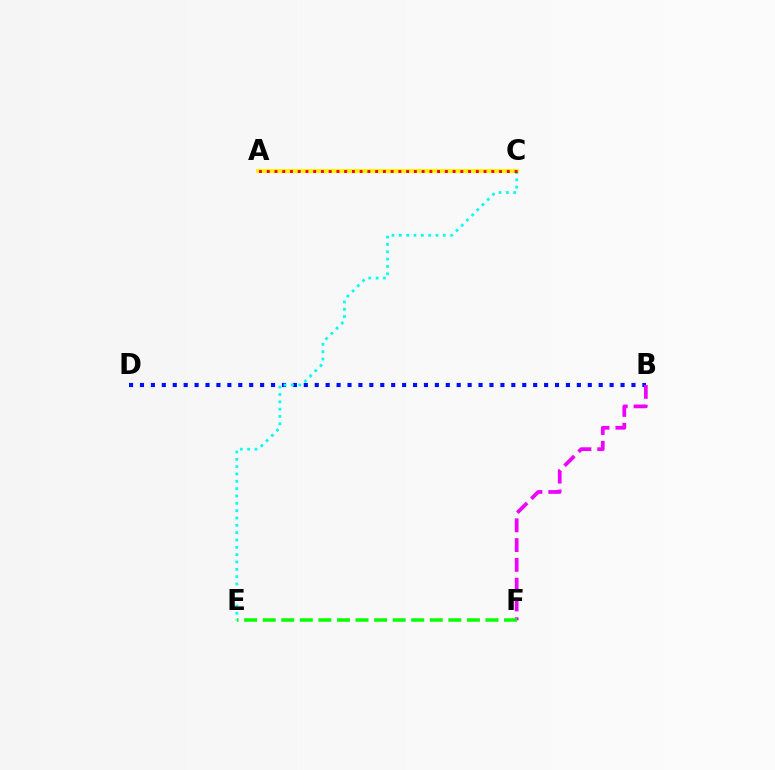{('A', 'C'): [{'color': '#fcf500', 'line_style': 'solid', 'thickness': 2.9}, {'color': '#ff0000', 'line_style': 'dotted', 'thickness': 2.1}], ('B', 'D'): [{'color': '#0010ff', 'line_style': 'dotted', 'thickness': 2.97}], ('B', 'F'): [{'color': '#ee00ff', 'line_style': 'dashed', 'thickness': 2.69}], ('C', 'E'): [{'color': '#00fff6', 'line_style': 'dotted', 'thickness': 1.99}], ('E', 'F'): [{'color': '#08ff00', 'line_style': 'dashed', 'thickness': 2.52}]}